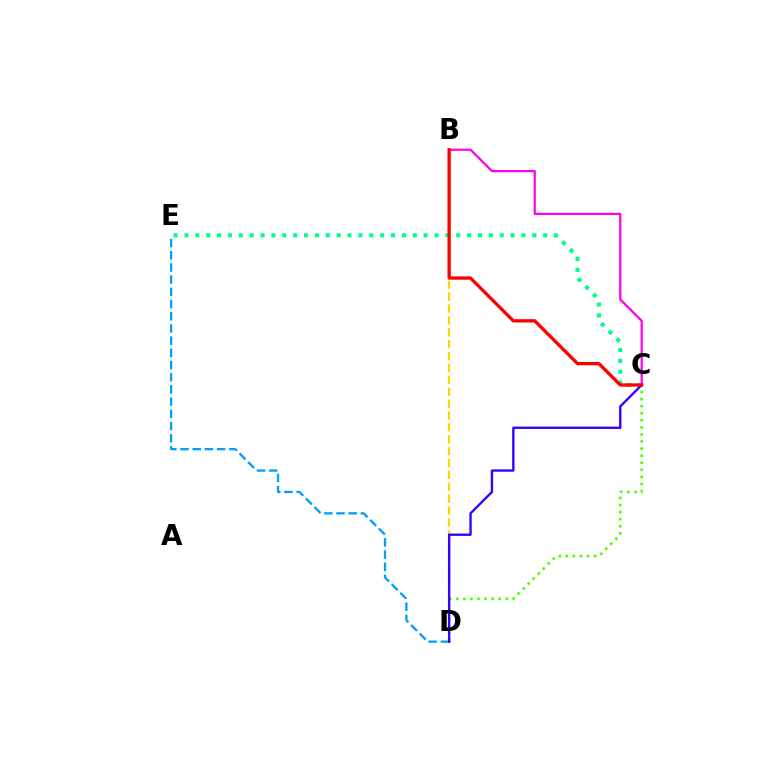{('D', 'E'): [{'color': '#009eff', 'line_style': 'dashed', 'thickness': 1.66}], ('C', 'D'): [{'color': '#4fff00', 'line_style': 'dotted', 'thickness': 1.92}, {'color': '#3700ff', 'line_style': 'solid', 'thickness': 1.7}], ('B', 'C'): [{'color': '#ff00ed', 'line_style': 'solid', 'thickness': 1.6}, {'color': '#ff0000', 'line_style': 'solid', 'thickness': 2.38}], ('C', 'E'): [{'color': '#00ff86', 'line_style': 'dotted', 'thickness': 2.95}], ('B', 'D'): [{'color': '#ffd500', 'line_style': 'dashed', 'thickness': 1.61}]}